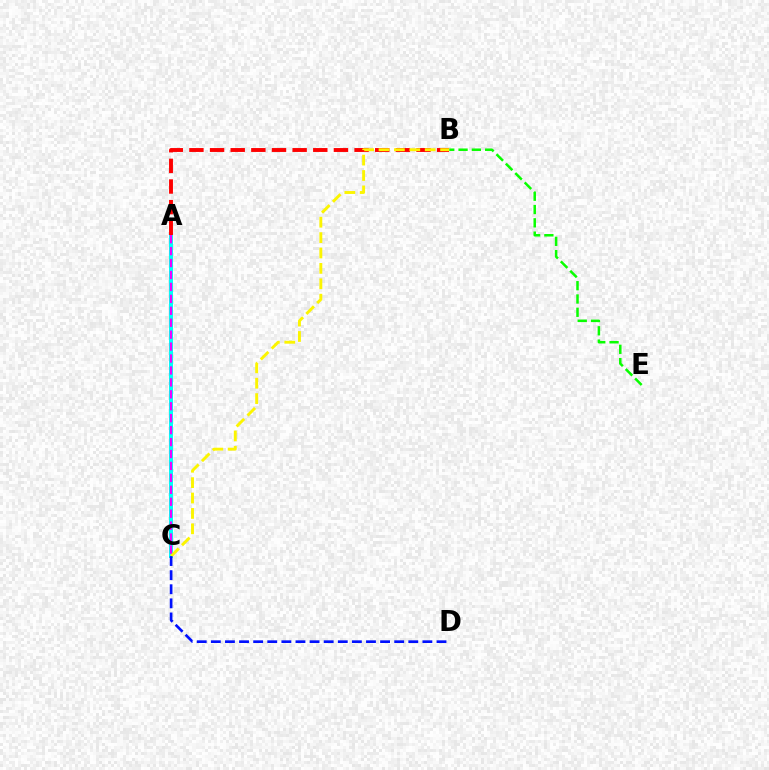{('A', 'C'): [{'color': '#00fff6', 'line_style': 'solid', 'thickness': 2.86}, {'color': '#ee00ff', 'line_style': 'dashed', 'thickness': 1.62}], ('B', 'E'): [{'color': '#08ff00', 'line_style': 'dashed', 'thickness': 1.81}], ('A', 'B'): [{'color': '#ff0000', 'line_style': 'dashed', 'thickness': 2.8}], ('B', 'C'): [{'color': '#fcf500', 'line_style': 'dashed', 'thickness': 2.09}], ('C', 'D'): [{'color': '#0010ff', 'line_style': 'dashed', 'thickness': 1.92}]}